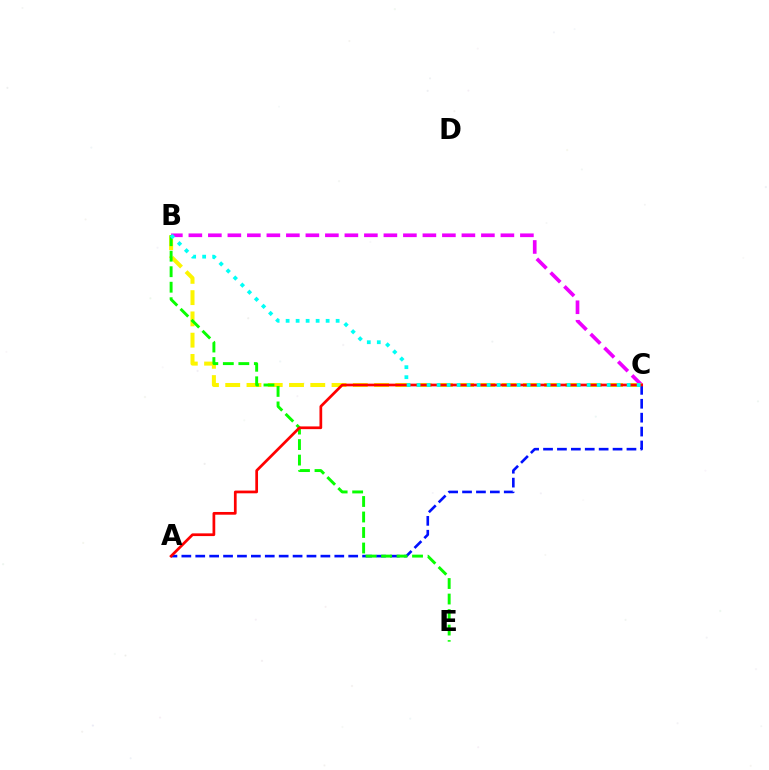{('B', 'C'): [{'color': '#ee00ff', 'line_style': 'dashed', 'thickness': 2.65}, {'color': '#fcf500', 'line_style': 'dashed', 'thickness': 2.89}, {'color': '#00fff6', 'line_style': 'dotted', 'thickness': 2.72}], ('A', 'C'): [{'color': '#0010ff', 'line_style': 'dashed', 'thickness': 1.89}, {'color': '#ff0000', 'line_style': 'solid', 'thickness': 1.96}], ('B', 'E'): [{'color': '#08ff00', 'line_style': 'dashed', 'thickness': 2.11}]}